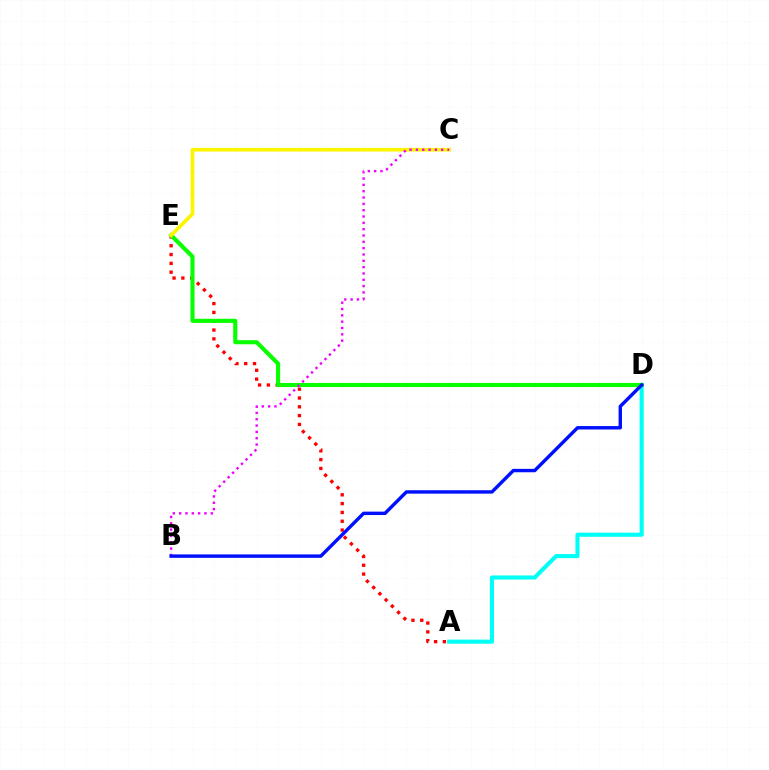{('A', 'D'): [{'color': '#00fff6', 'line_style': 'solid', 'thickness': 2.96}], ('A', 'E'): [{'color': '#ff0000', 'line_style': 'dotted', 'thickness': 2.39}], ('D', 'E'): [{'color': '#08ff00', 'line_style': 'solid', 'thickness': 2.95}], ('C', 'E'): [{'color': '#fcf500', 'line_style': 'solid', 'thickness': 2.66}], ('B', 'C'): [{'color': '#ee00ff', 'line_style': 'dotted', 'thickness': 1.72}], ('B', 'D'): [{'color': '#0010ff', 'line_style': 'solid', 'thickness': 2.46}]}